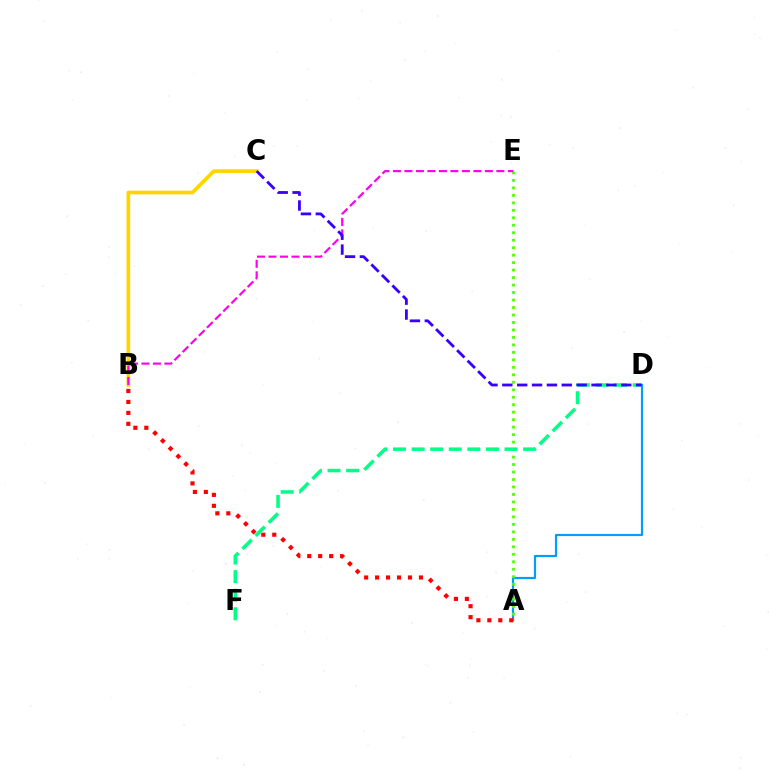{('A', 'D'): [{'color': '#009eff', 'line_style': 'solid', 'thickness': 1.58}], ('A', 'E'): [{'color': '#4fff00', 'line_style': 'dotted', 'thickness': 2.03}], ('D', 'F'): [{'color': '#00ff86', 'line_style': 'dashed', 'thickness': 2.52}], ('B', 'C'): [{'color': '#ffd500', 'line_style': 'solid', 'thickness': 2.65}], ('B', 'E'): [{'color': '#ff00ed', 'line_style': 'dashed', 'thickness': 1.56}], ('A', 'B'): [{'color': '#ff0000', 'line_style': 'dotted', 'thickness': 2.98}], ('C', 'D'): [{'color': '#3700ff', 'line_style': 'dashed', 'thickness': 2.02}]}